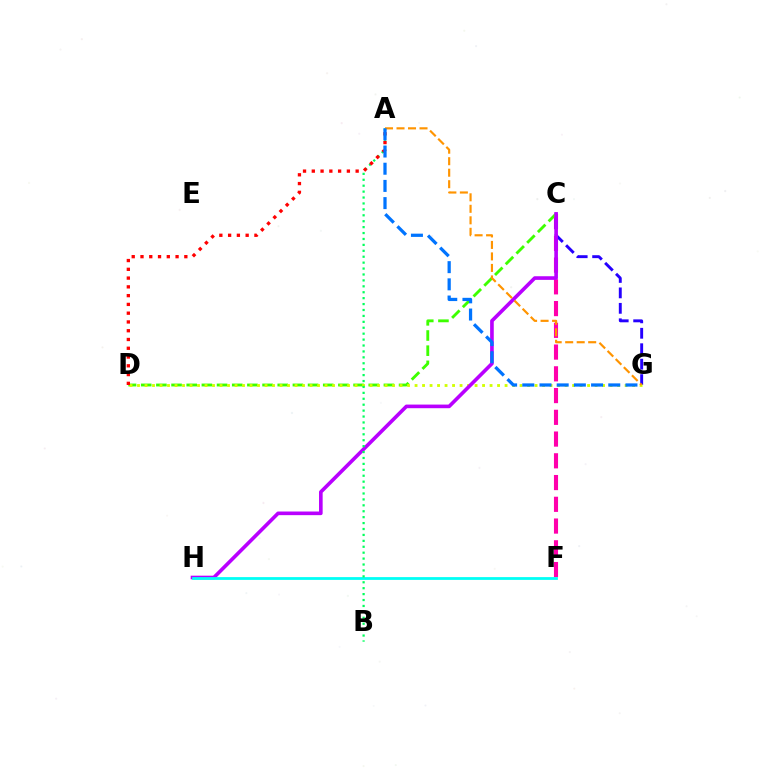{('C', 'F'): [{'color': '#ff00ac', 'line_style': 'dashed', 'thickness': 2.95}], ('C', 'D'): [{'color': '#3dff00', 'line_style': 'dashed', 'thickness': 2.06}], ('C', 'G'): [{'color': '#2500ff', 'line_style': 'dashed', 'thickness': 2.1}], ('D', 'G'): [{'color': '#d1ff00', 'line_style': 'dotted', 'thickness': 2.04}], ('C', 'H'): [{'color': '#b900ff', 'line_style': 'solid', 'thickness': 2.62}], ('F', 'H'): [{'color': '#00fff6', 'line_style': 'solid', 'thickness': 2.0}], ('A', 'B'): [{'color': '#00ff5c', 'line_style': 'dotted', 'thickness': 1.61}], ('A', 'D'): [{'color': '#ff0000', 'line_style': 'dotted', 'thickness': 2.38}], ('A', 'G'): [{'color': '#ff9400', 'line_style': 'dashed', 'thickness': 1.56}, {'color': '#0074ff', 'line_style': 'dashed', 'thickness': 2.34}]}